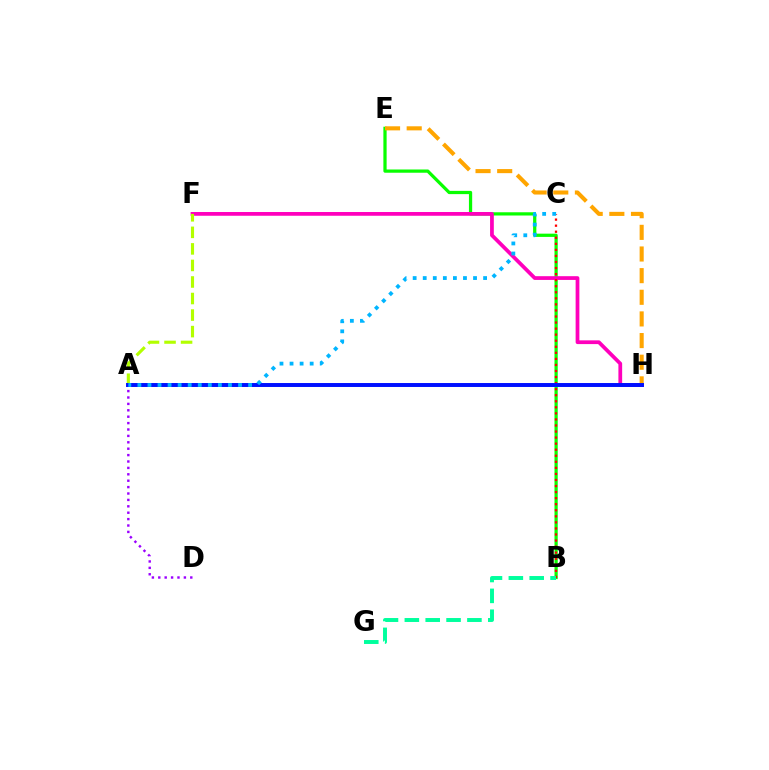{('B', 'E'): [{'color': '#08ff00', 'line_style': 'solid', 'thickness': 2.33}], ('A', 'D'): [{'color': '#9b00ff', 'line_style': 'dotted', 'thickness': 1.74}], ('F', 'H'): [{'color': '#ff00bd', 'line_style': 'solid', 'thickness': 2.7}], ('B', 'C'): [{'color': '#ff0000', 'line_style': 'dotted', 'thickness': 1.65}], ('A', 'F'): [{'color': '#b3ff00', 'line_style': 'dashed', 'thickness': 2.25}], ('E', 'H'): [{'color': '#ffa500', 'line_style': 'dashed', 'thickness': 2.94}], ('B', 'G'): [{'color': '#00ff9d', 'line_style': 'dashed', 'thickness': 2.83}], ('A', 'H'): [{'color': '#0010ff', 'line_style': 'solid', 'thickness': 2.84}], ('A', 'C'): [{'color': '#00b5ff', 'line_style': 'dotted', 'thickness': 2.73}]}